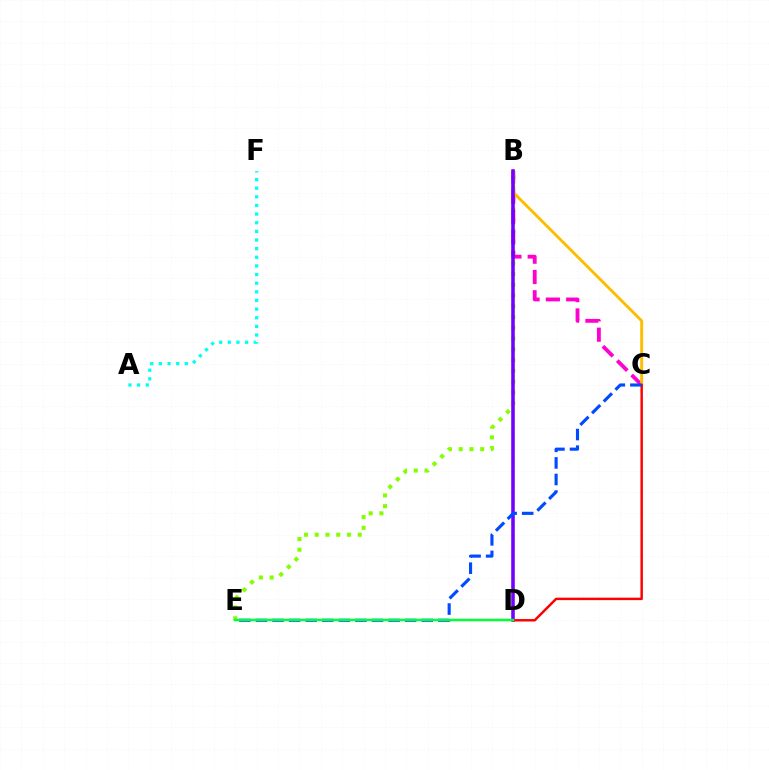{('B', 'E'): [{'color': '#84ff00', 'line_style': 'dotted', 'thickness': 2.92}], ('B', 'C'): [{'color': '#ff00cf', 'line_style': 'dashed', 'thickness': 2.76}, {'color': '#ffbd00', 'line_style': 'solid', 'thickness': 2.1}], ('B', 'D'): [{'color': '#7200ff', 'line_style': 'solid', 'thickness': 2.56}], ('C', 'D'): [{'color': '#ff0000', 'line_style': 'solid', 'thickness': 1.77}], ('C', 'E'): [{'color': '#004bff', 'line_style': 'dashed', 'thickness': 2.25}], ('D', 'E'): [{'color': '#00ff39', 'line_style': 'solid', 'thickness': 1.79}], ('A', 'F'): [{'color': '#00fff6', 'line_style': 'dotted', 'thickness': 2.35}]}